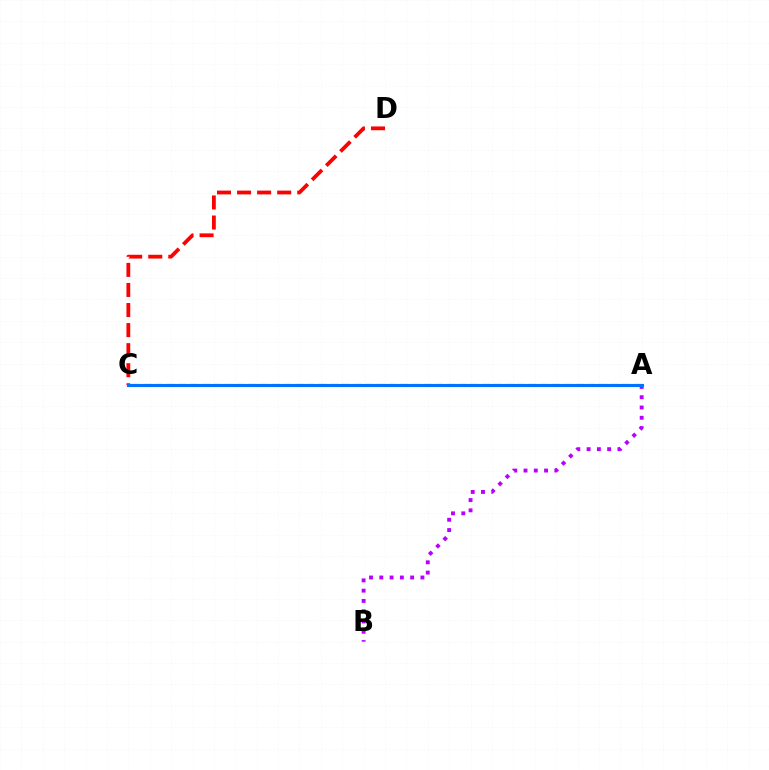{('A', 'C'): [{'color': '#d1ff00', 'line_style': 'solid', 'thickness': 2.09}, {'color': '#00ff5c', 'line_style': 'dashed', 'thickness': 1.59}, {'color': '#0074ff', 'line_style': 'solid', 'thickness': 2.24}], ('A', 'B'): [{'color': '#b900ff', 'line_style': 'dotted', 'thickness': 2.79}], ('C', 'D'): [{'color': '#ff0000', 'line_style': 'dashed', 'thickness': 2.73}]}